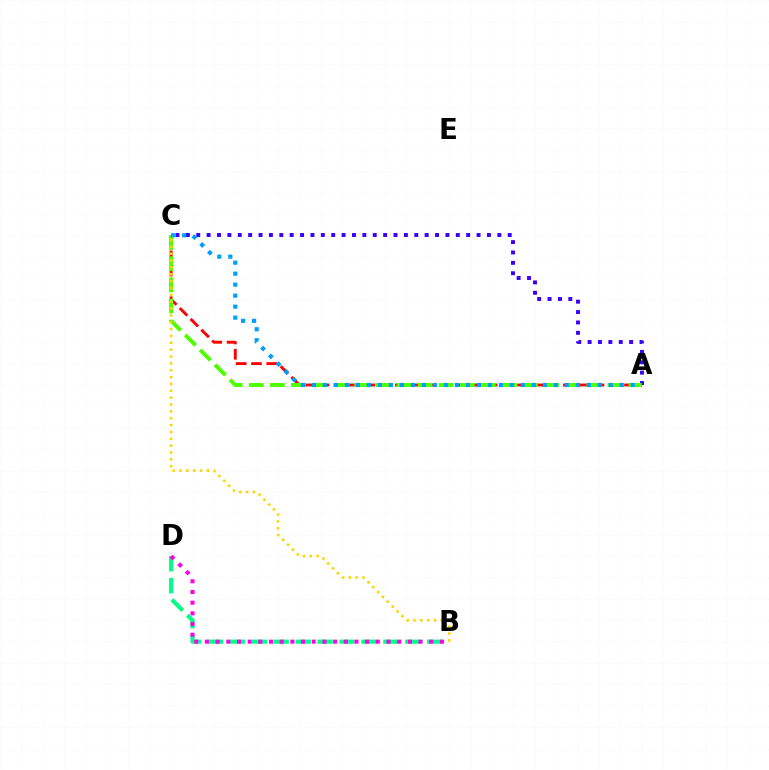{('A', 'C'): [{'color': '#3700ff', 'line_style': 'dotted', 'thickness': 2.82}, {'color': '#ff0000', 'line_style': 'dashed', 'thickness': 2.08}, {'color': '#4fff00', 'line_style': 'dashed', 'thickness': 2.87}, {'color': '#009eff', 'line_style': 'dotted', 'thickness': 2.99}], ('B', 'D'): [{'color': '#00ff86', 'line_style': 'dashed', 'thickness': 2.98}, {'color': '#ff00ed', 'line_style': 'dotted', 'thickness': 2.9}], ('B', 'C'): [{'color': '#ffd500', 'line_style': 'dotted', 'thickness': 1.86}]}